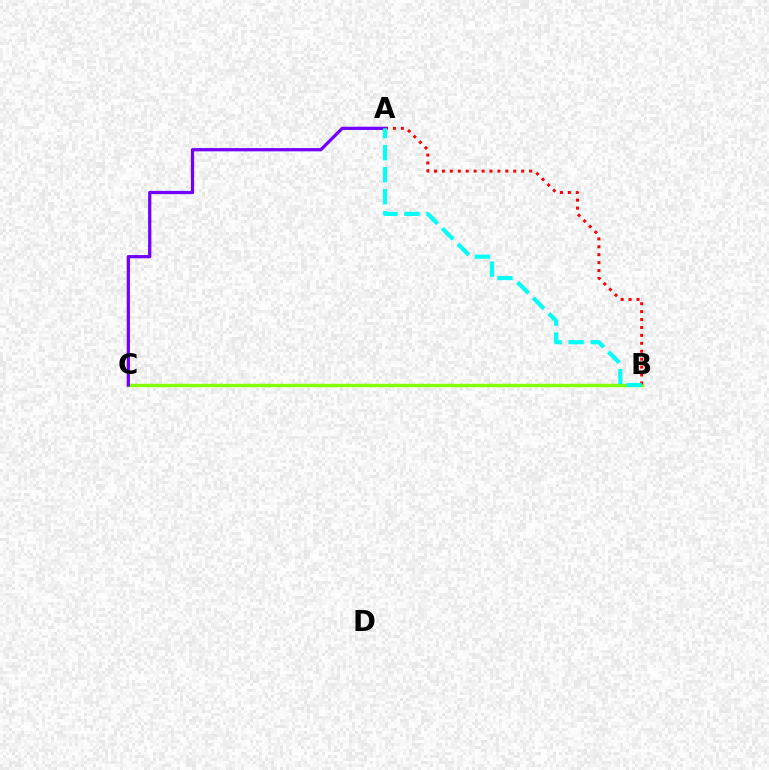{('B', 'C'): [{'color': '#84ff00', 'line_style': 'solid', 'thickness': 2.45}], ('A', 'B'): [{'color': '#ff0000', 'line_style': 'dotted', 'thickness': 2.15}, {'color': '#00fff6', 'line_style': 'dashed', 'thickness': 2.99}], ('A', 'C'): [{'color': '#7200ff', 'line_style': 'solid', 'thickness': 2.33}]}